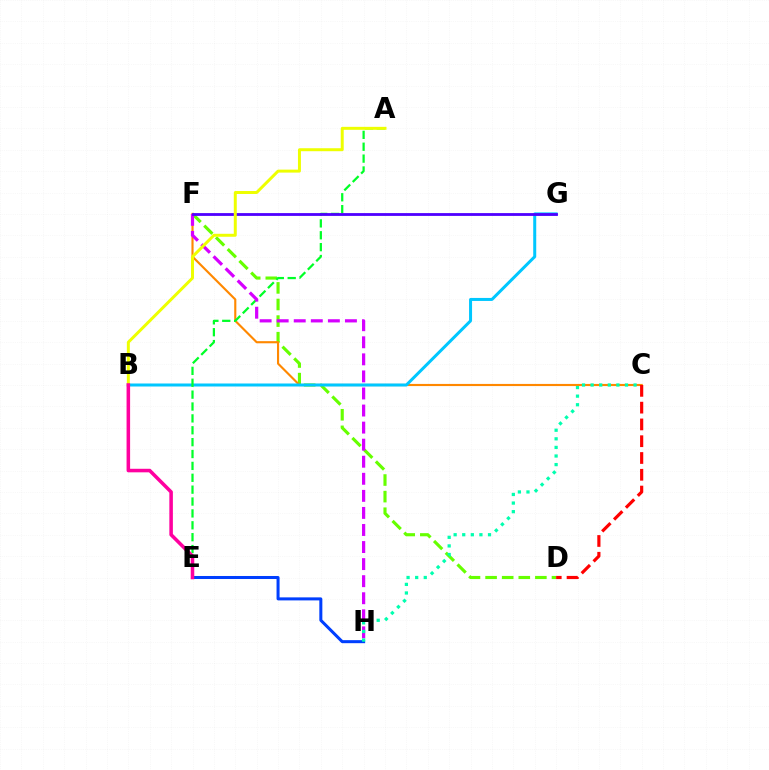{('D', 'F'): [{'color': '#66ff00', 'line_style': 'dashed', 'thickness': 2.25}], ('C', 'F'): [{'color': '#ff8800', 'line_style': 'solid', 'thickness': 1.54}], ('B', 'G'): [{'color': '#00c7ff', 'line_style': 'solid', 'thickness': 2.17}], ('E', 'H'): [{'color': '#003fff', 'line_style': 'solid', 'thickness': 2.18}], ('A', 'E'): [{'color': '#00ff27', 'line_style': 'dashed', 'thickness': 1.61}], ('F', 'H'): [{'color': '#d600ff', 'line_style': 'dashed', 'thickness': 2.32}], ('F', 'G'): [{'color': '#4f00ff', 'line_style': 'solid', 'thickness': 2.02}], ('A', 'B'): [{'color': '#eeff00', 'line_style': 'solid', 'thickness': 2.14}], ('C', 'H'): [{'color': '#00ffaf', 'line_style': 'dotted', 'thickness': 2.33}], ('C', 'D'): [{'color': '#ff0000', 'line_style': 'dashed', 'thickness': 2.28}], ('B', 'E'): [{'color': '#ff00a0', 'line_style': 'solid', 'thickness': 2.55}]}